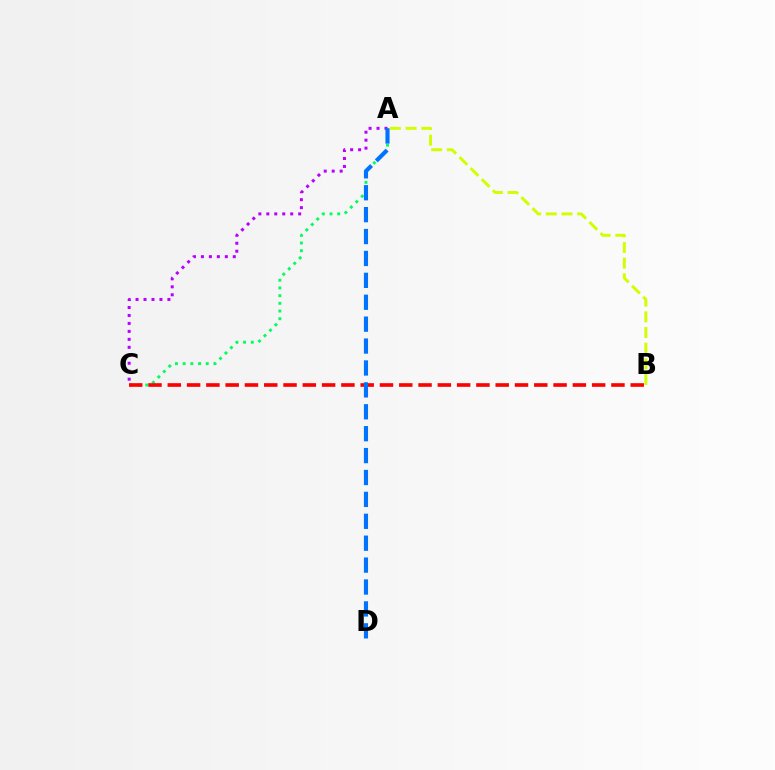{('A', 'C'): [{'color': '#00ff5c', 'line_style': 'dotted', 'thickness': 2.09}, {'color': '#b900ff', 'line_style': 'dotted', 'thickness': 2.16}], ('A', 'B'): [{'color': '#d1ff00', 'line_style': 'dashed', 'thickness': 2.13}], ('B', 'C'): [{'color': '#ff0000', 'line_style': 'dashed', 'thickness': 2.62}], ('A', 'D'): [{'color': '#0074ff', 'line_style': 'dashed', 'thickness': 2.98}]}